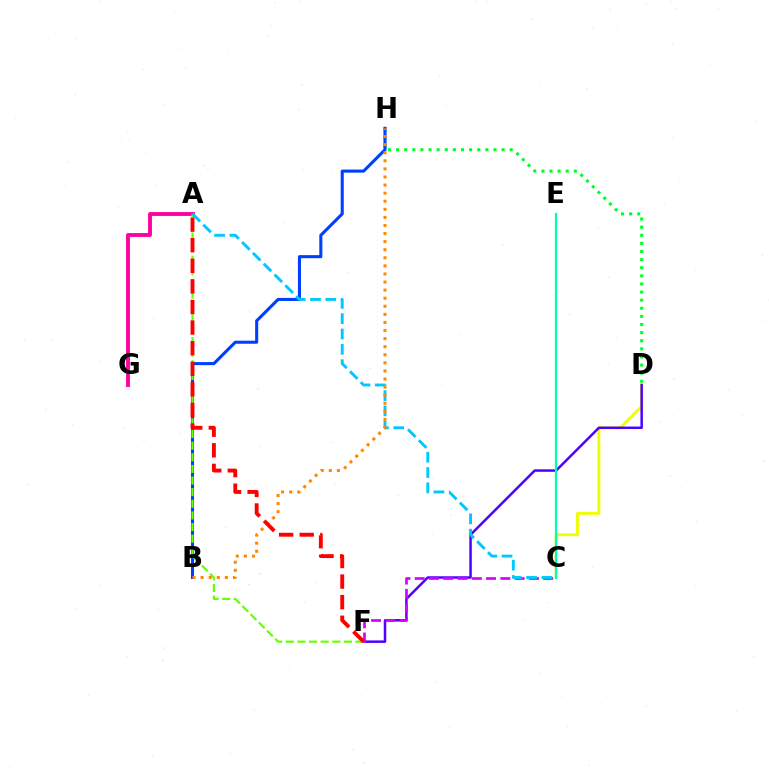{('C', 'D'): [{'color': '#eeff00', 'line_style': 'solid', 'thickness': 2.08}], ('D', 'F'): [{'color': '#4f00ff', 'line_style': 'solid', 'thickness': 1.8}], ('A', 'G'): [{'color': '#ff00a0', 'line_style': 'solid', 'thickness': 2.78}], ('D', 'H'): [{'color': '#00ff27', 'line_style': 'dotted', 'thickness': 2.2}], ('B', 'H'): [{'color': '#003fff', 'line_style': 'solid', 'thickness': 2.21}, {'color': '#ff8800', 'line_style': 'dotted', 'thickness': 2.2}], ('C', 'F'): [{'color': '#d600ff', 'line_style': 'dashed', 'thickness': 1.94}], ('A', 'F'): [{'color': '#66ff00', 'line_style': 'dashed', 'thickness': 1.58}, {'color': '#ff0000', 'line_style': 'dashed', 'thickness': 2.8}], ('A', 'C'): [{'color': '#00c7ff', 'line_style': 'dashed', 'thickness': 2.08}], ('C', 'E'): [{'color': '#00ffaf', 'line_style': 'solid', 'thickness': 1.6}]}